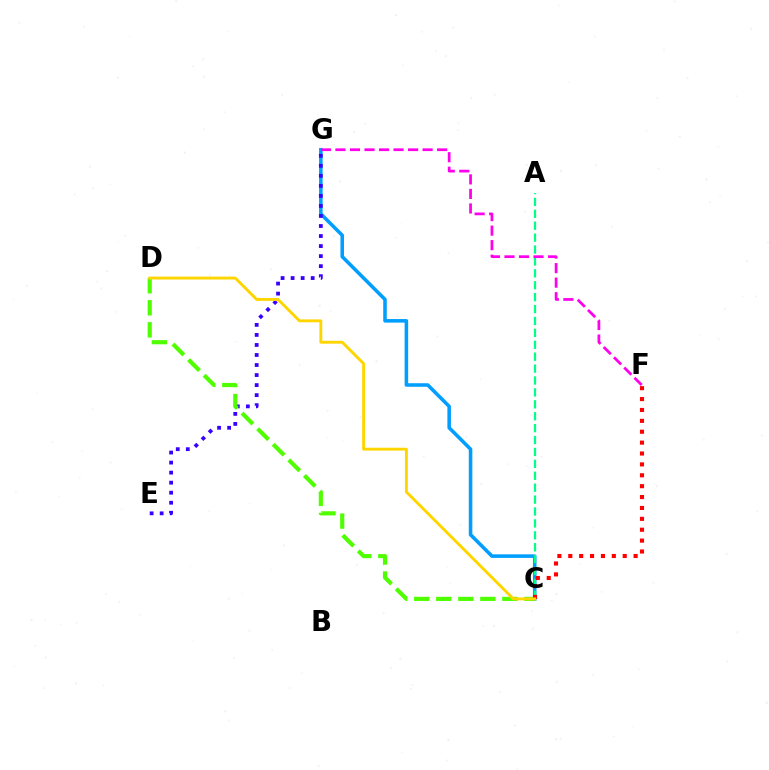{('C', 'G'): [{'color': '#009eff', 'line_style': 'solid', 'thickness': 2.56}], ('A', 'C'): [{'color': '#00ff86', 'line_style': 'dashed', 'thickness': 1.62}], ('E', 'G'): [{'color': '#3700ff', 'line_style': 'dotted', 'thickness': 2.73}], ('C', 'D'): [{'color': '#4fff00', 'line_style': 'dashed', 'thickness': 2.99}, {'color': '#ffd500', 'line_style': 'solid', 'thickness': 2.08}], ('C', 'F'): [{'color': '#ff0000', 'line_style': 'dotted', 'thickness': 2.96}], ('F', 'G'): [{'color': '#ff00ed', 'line_style': 'dashed', 'thickness': 1.97}]}